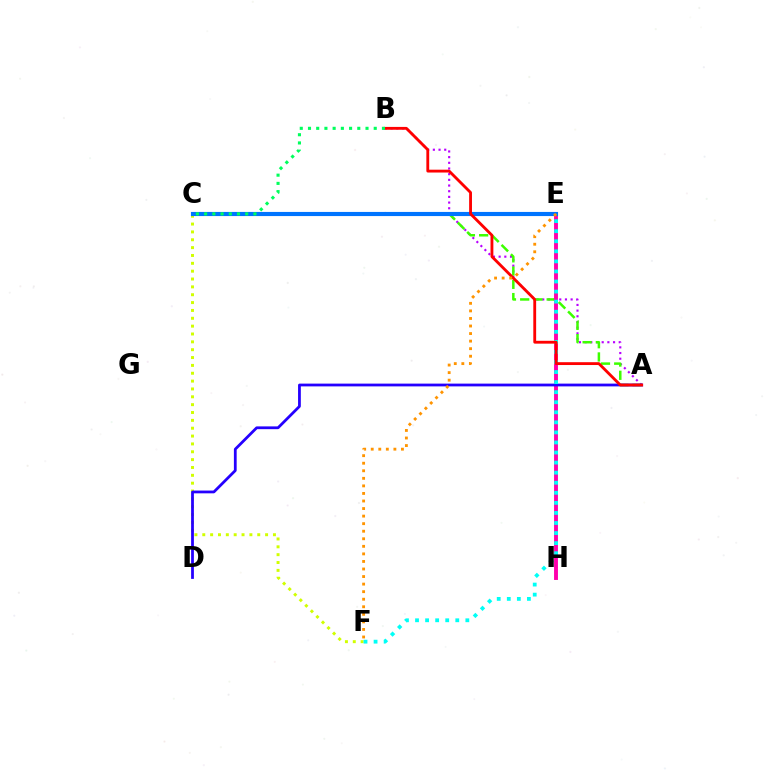{('A', 'B'): [{'color': '#b900ff', 'line_style': 'dotted', 'thickness': 1.54}, {'color': '#ff0000', 'line_style': 'solid', 'thickness': 2.04}], ('A', 'C'): [{'color': '#3dff00', 'line_style': 'dashed', 'thickness': 1.8}], ('C', 'F'): [{'color': '#d1ff00', 'line_style': 'dotted', 'thickness': 2.13}], ('E', 'H'): [{'color': '#ff00ac', 'line_style': 'solid', 'thickness': 2.8}], ('A', 'D'): [{'color': '#2500ff', 'line_style': 'solid', 'thickness': 2.0}], ('E', 'F'): [{'color': '#00fff6', 'line_style': 'dotted', 'thickness': 2.73}, {'color': '#ff9400', 'line_style': 'dotted', 'thickness': 2.05}], ('C', 'E'): [{'color': '#0074ff', 'line_style': 'solid', 'thickness': 2.98}], ('B', 'C'): [{'color': '#00ff5c', 'line_style': 'dotted', 'thickness': 2.23}]}